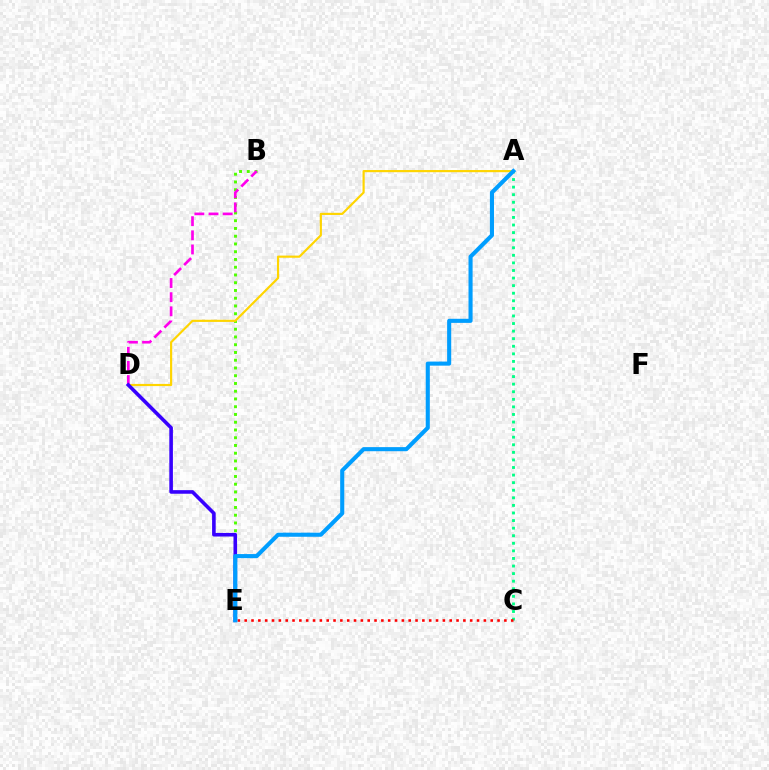{('B', 'E'): [{'color': '#4fff00', 'line_style': 'dotted', 'thickness': 2.11}], ('A', 'D'): [{'color': '#ffd500', 'line_style': 'solid', 'thickness': 1.56}], ('B', 'D'): [{'color': '#ff00ed', 'line_style': 'dashed', 'thickness': 1.92}], ('A', 'C'): [{'color': '#00ff86', 'line_style': 'dotted', 'thickness': 2.06}], ('C', 'E'): [{'color': '#ff0000', 'line_style': 'dotted', 'thickness': 1.86}], ('D', 'E'): [{'color': '#3700ff', 'line_style': 'solid', 'thickness': 2.59}], ('A', 'E'): [{'color': '#009eff', 'line_style': 'solid', 'thickness': 2.94}]}